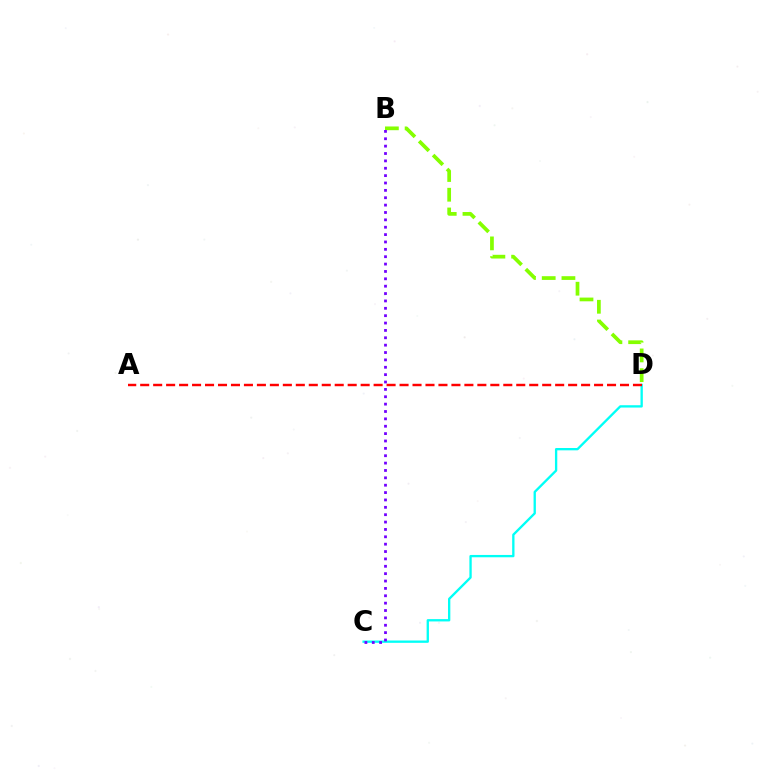{('B', 'D'): [{'color': '#84ff00', 'line_style': 'dashed', 'thickness': 2.68}], ('C', 'D'): [{'color': '#00fff6', 'line_style': 'solid', 'thickness': 1.68}], ('A', 'D'): [{'color': '#ff0000', 'line_style': 'dashed', 'thickness': 1.76}], ('B', 'C'): [{'color': '#7200ff', 'line_style': 'dotted', 'thickness': 2.0}]}